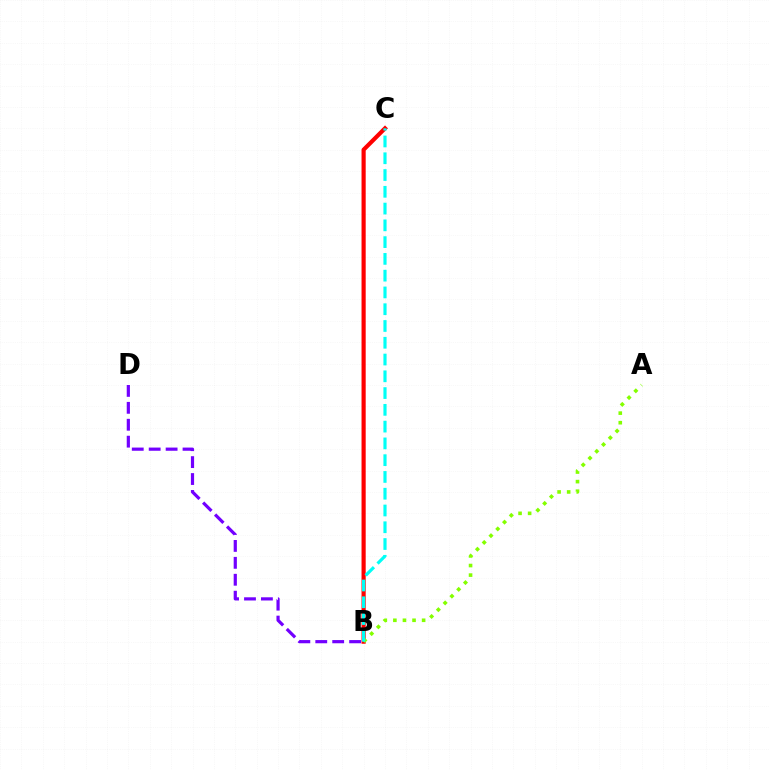{('B', 'C'): [{'color': '#ff0000', 'line_style': 'solid', 'thickness': 2.99}, {'color': '#00fff6', 'line_style': 'dashed', 'thickness': 2.28}], ('A', 'B'): [{'color': '#84ff00', 'line_style': 'dotted', 'thickness': 2.6}], ('B', 'D'): [{'color': '#7200ff', 'line_style': 'dashed', 'thickness': 2.3}]}